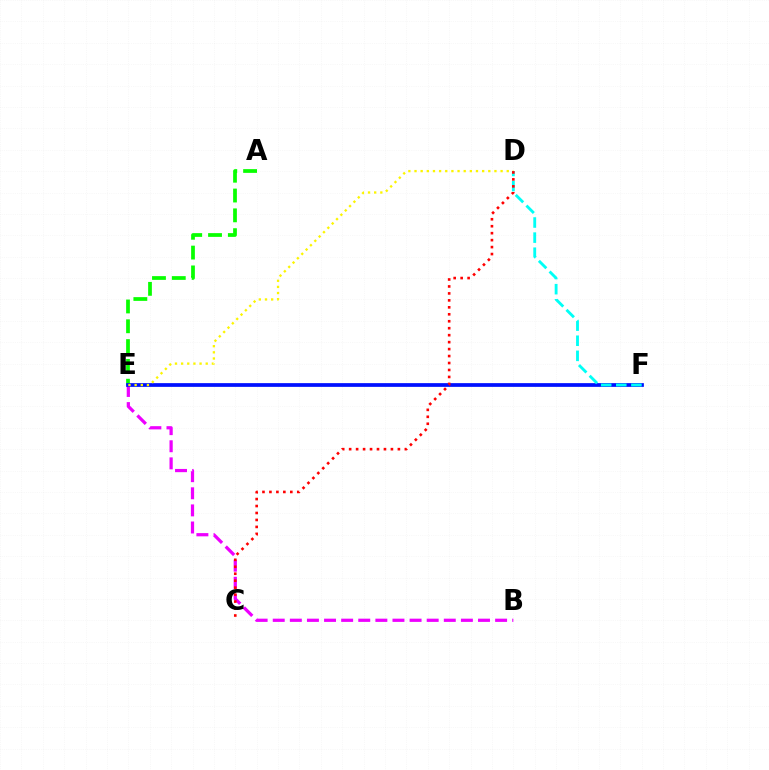{('B', 'E'): [{'color': '#ee00ff', 'line_style': 'dashed', 'thickness': 2.32}], ('A', 'E'): [{'color': '#08ff00', 'line_style': 'dashed', 'thickness': 2.69}], ('E', 'F'): [{'color': '#0010ff', 'line_style': 'solid', 'thickness': 2.68}], ('D', 'E'): [{'color': '#fcf500', 'line_style': 'dotted', 'thickness': 1.67}], ('D', 'F'): [{'color': '#00fff6', 'line_style': 'dashed', 'thickness': 2.05}], ('C', 'D'): [{'color': '#ff0000', 'line_style': 'dotted', 'thickness': 1.89}]}